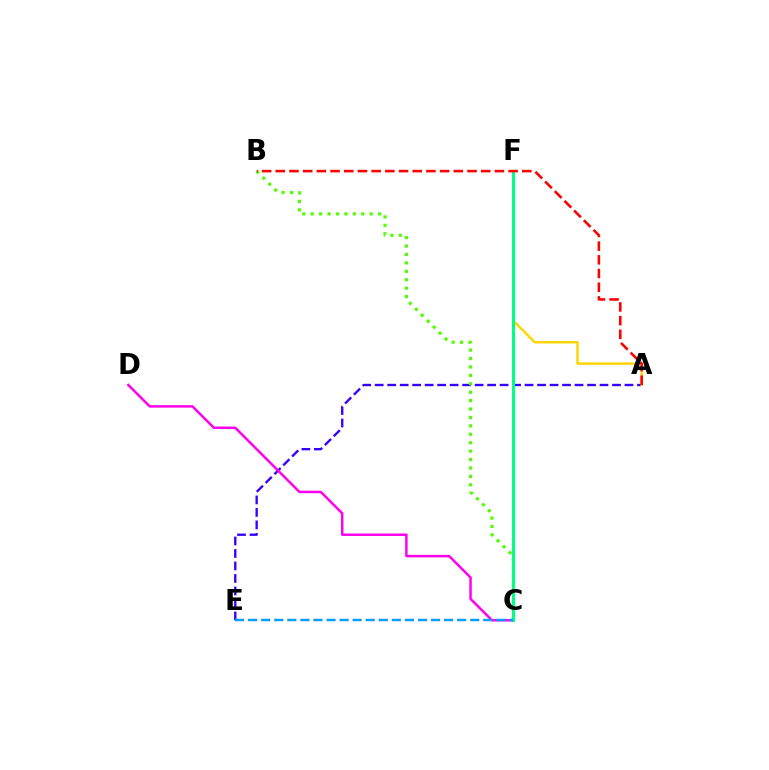{('A', 'E'): [{'color': '#3700ff', 'line_style': 'dashed', 'thickness': 1.7}], ('A', 'F'): [{'color': '#ffd500', 'line_style': 'solid', 'thickness': 1.77}], ('C', 'D'): [{'color': '#ff00ed', 'line_style': 'solid', 'thickness': 1.79}], ('B', 'C'): [{'color': '#4fff00', 'line_style': 'dotted', 'thickness': 2.29}], ('C', 'F'): [{'color': '#00ff86', 'line_style': 'solid', 'thickness': 2.2}], ('C', 'E'): [{'color': '#009eff', 'line_style': 'dashed', 'thickness': 1.77}], ('A', 'B'): [{'color': '#ff0000', 'line_style': 'dashed', 'thickness': 1.86}]}